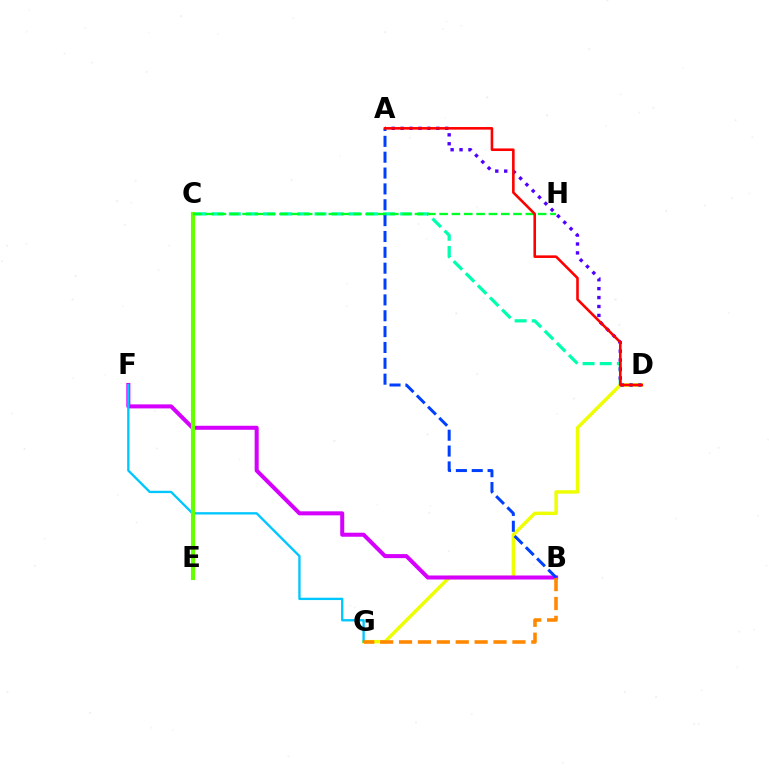{('C', 'E'): [{'color': '#ff00a0', 'line_style': 'dashed', 'thickness': 1.97}, {'color': '#66ff00', 'line_style': 'solid', 'thickness': 2.98}], ('C', 'D'): [{'color': '#00ffaf', 'line_style': 'dashed', 'thickness': 2.33}], ('D', 'G'): [{'color': '#eeff00', 'line_style': 'solid', 'thickness': 2.47}], ('B', 'F'): [{'color': '#d600ff', 'line_style': 'solid', 'thickness': 2.9}], ('F', 'G'): [{'color': '#00c7ff', 'line_style': 'solid', 'thickness': 1.68}], ('A', 'D'): [{'color': '#4f00ff', 'line_style': 'dotted', 'thickness': 2.42}, {'color': '#ff0000', 'line_style': 'solid', 'thickness': 1.87}], ('B', 'G'): [{'color': '#ff8800', 'line_style': 'dashed', 'thickness': 2.57}], ('A', 'B'): [{'color': '#003fff', 'line_style': 'dashed', 'thickness': 2.15}], ('C', 'H'): [{'color': '#00ff27', 'line_style': 'dashed', 'thickness': 1.67}]}